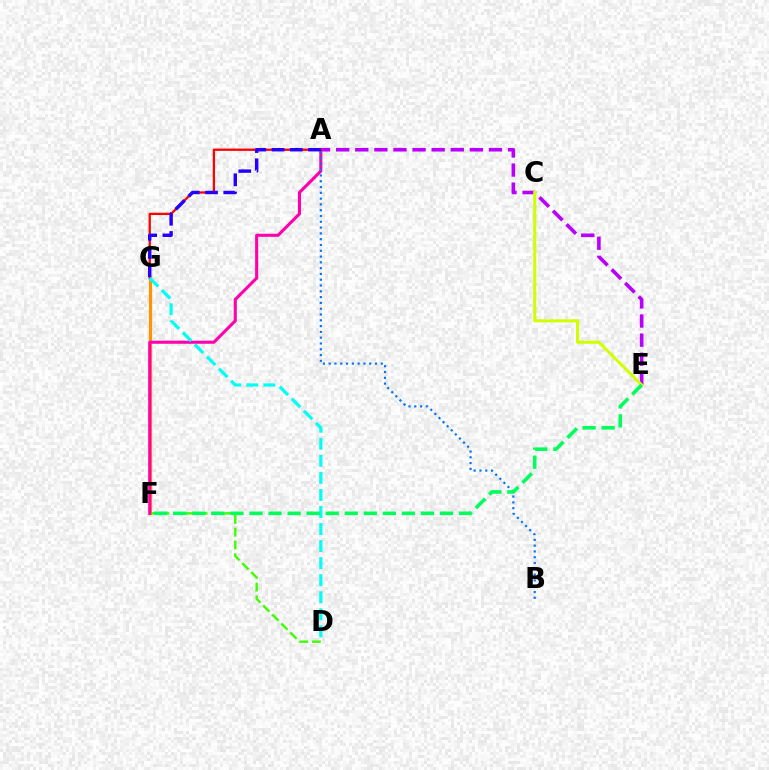{('F', 'G'): [{'color': '#ff9400', 'line_style': 'solid', 'thickness': 2.29}], ('A', 'E'): [{'color': '#b900ff', 'line_style': 'dashed', 'thickness': 2.59}], ('C', 'E'): [{'color': '#d1ff00', 'line_style': 'solid', 'thickness': 2.19}], ('D', 'F'): [{'color': '#3dff00', 'line_style': 'dashed', 'thickness': 1.73}], ('A', 'F'): [{'color': '#ff00ac', 'line_style': 'solid', 'thickness': 2.22}], ('A', 'G'): [{'color': '#ff0000', 'line_style': 'solid', 'thickness': 1.65}, {'color': '#2500ff', 'line_style': 'dashed', 'thickness': 2.47}], ('A', 'B'): [{'color': '#0074ff', 'line_style': 'dotted', 'thickness': 1.57}], ('D', 'G'): [{'color': '#00fff6', 'line_style': 'dashed', 'thickness': 2.32}], ('E', 'F'): [{'color': '#00ff5c', 'line_style': 'dashed', 'thickness': 2.59}]}